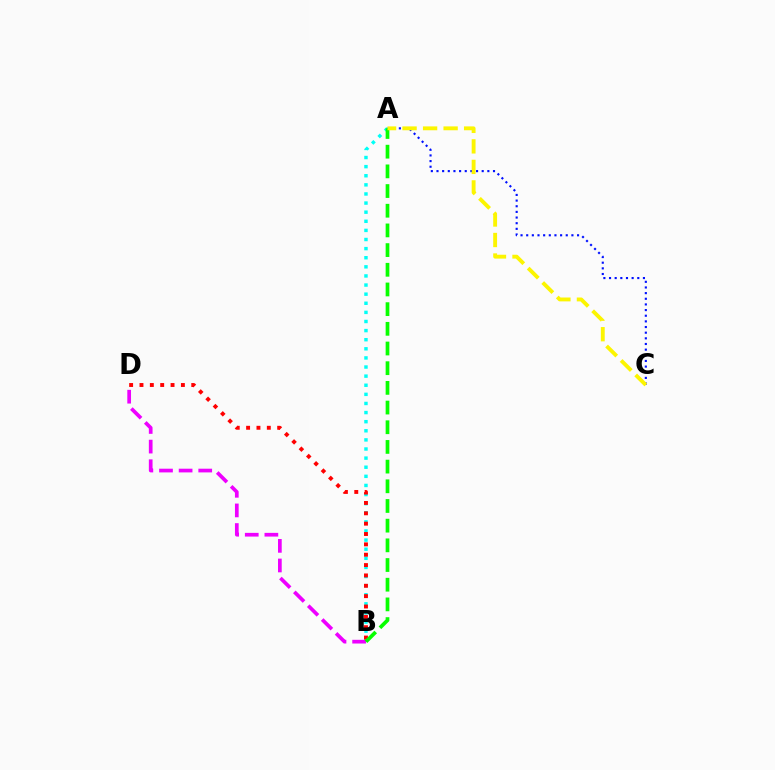{('A', 'B'): [{'color': '#00fff6', 'line_style': 'dotted', 'thickness': 2.47}, {'color': '#08ff00', 'line_style': 'dashed', 'thickness': 2.67}], ('A', 'C'): [{'color': '#0010ff', 'line_style': 'dotted', 'thickness': 1.54}, {'color': '#fcf500', 'line_style': 'dashed', 'thickness': 2.79}], ('B', 'D'): [{'color': '#ee00ff', 'line_style': 'dashed', 'thickness': 2.67}, {'color': '#ff0000', 'line_style': 'dotted', 'thickness': 2.81}]}